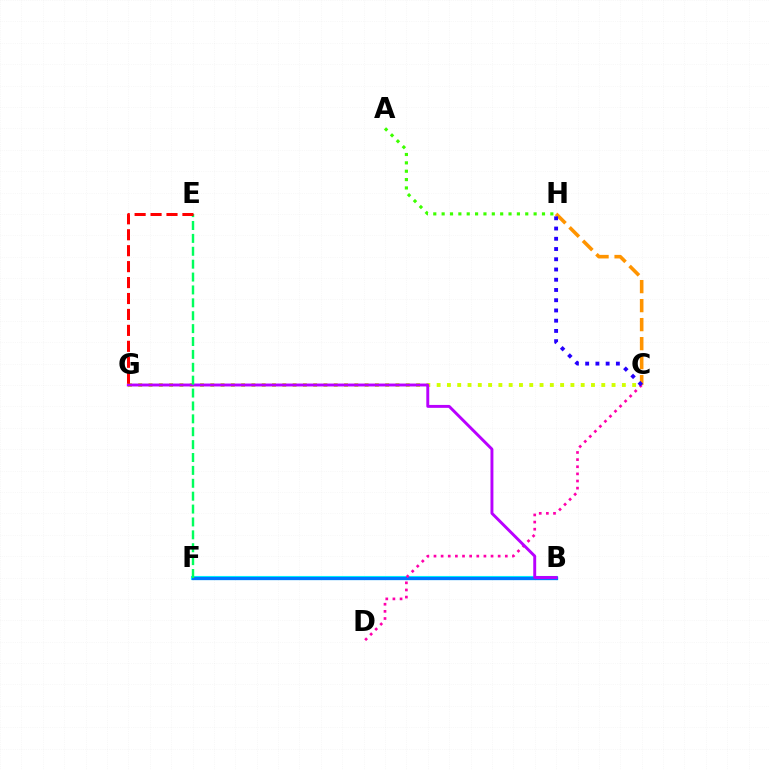{('C', 'G'): [{'color': '#d1ff00', 'line_style': 'dotted', 'thickness': 2.8}], ('B', 'F'): [{'color': '#00fff6', 'line_style': 'solid', 'thickness': 2.95}, {'color': '#0074ff', 'line_style': 'solid', 'thickness': 2.33}], ('C', 'H'): [{'color': '#ff9400', 'line_style': 'dashed', 'thickness': 2.58}, {'color': '#2500ff', 'line_style': 'dotted', 'thickness': 2.78}], ('C', 'D'): [{'color': '#ff00ac', 'line_style': 'dotted', 'thickness': 1.94}], ('B', 'G'): [{'color': '#b900ff', 'line_style': 'solid', 'thickness': 2.1}], ('A', 'H'): [{'color': '#3dff00', 'line_style': 'dotted', 'thickness': 2.27}], ('E', 'F'): [{'color': '#00ff5c', 'line_style': 'dashed', 'thickness': 1.75}], ('E', 'G'): [{'color': '#ff0000', 'line_style': 'dashed', 'thickness': 2.17}]}